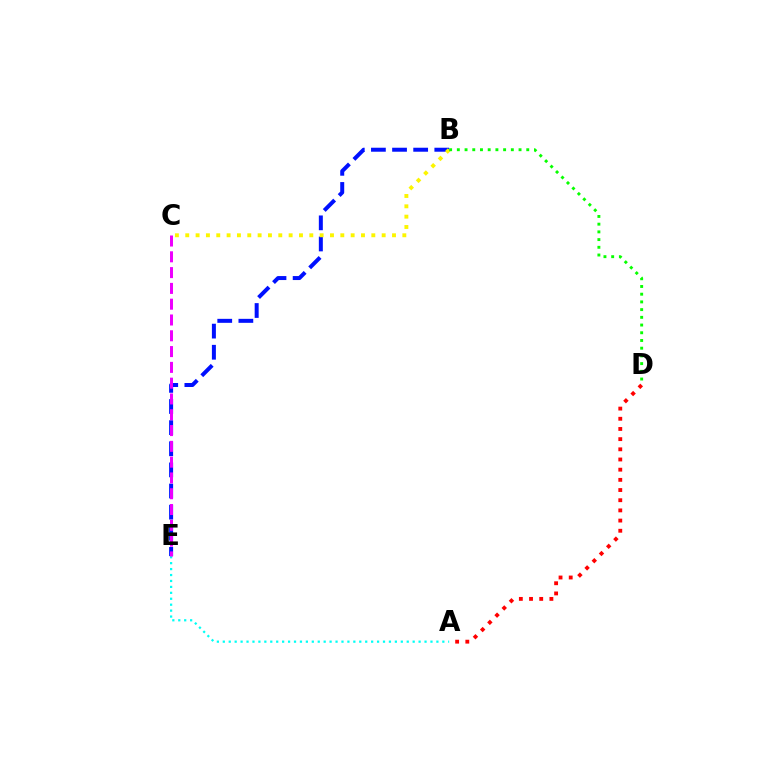{('B', 'E'): [{'color': '#0010ff', 'line_style': 'dashed', 'thickness': 2.87}], ('A', 'D'): [{'color': '#ff0000', 'line_style': 'dotted', 'thickness': 2.77}], ('A', 'E'): [{'color': '#00fff6', 'line_style': 'dotted', 'thickness': 1.61}], ('B', 'C'): [{'color': '#fcf500', 'line_style': 'dotted', 'thickness': 2.81}], ('B', 'D'): [{'color': '#08ff00', 'line_style': 'dotted', 'thickness': 2.1}], ('C', 'E'): [{'color': '#ee00ff', 'line_style': 'dashed', 'thickness': 2.15}]}